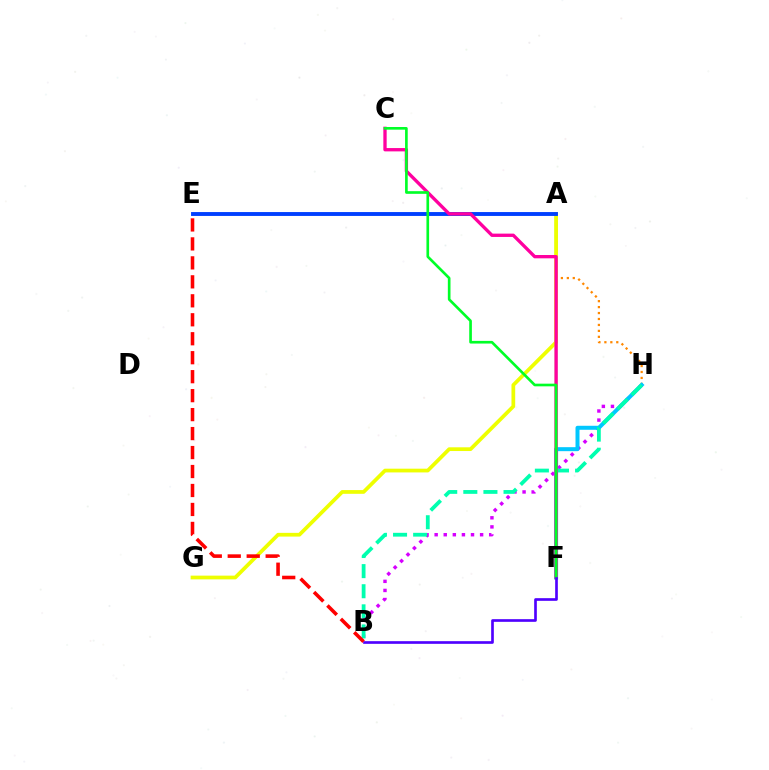{('B', 'H'): [{'color': '#d600ff', 'line_style': 'dotted', 'thickness': 2.47}, {'color': '#00ffaf', 'line_style': 'dashed', 'thickness': 2.73}], ('A', 'H'): [{'color': '#ff8800', 'line_style': 'dotted', 'thickness': 1.62}], ('F', 'H'): [{'color': '#00c7ff', 'line_style': 'solid', 'thickness': 2.87}], ('A', 'F'): [{'color': '#66ff00', 'line_style': 'solid', 'thickness': 1.75}], ('A', 'G'): [{'color': '#eeff00', 'line_style': 'solid', 'thickness': 2.69}], ('A', 'E'): [{'color': '#003fff', 'line_style': 'solid', 'thickness': 2.8}], ('C', 'F'): [{'color': '#ff00a0', 'line_style': 'solid', 'thickness': 2.39}, {'color': '#00ff27', 'line_style': 'solid', 'thickness': 1.91}], ('B', 'F'): [{'color': '#4f00ff', 'line_style': 'solid', 'thickness': 1.92}], ('B', 'E'): [{'color': '#ff0000', 'line_style': 'dashed', 'thickness': 2.58}]}